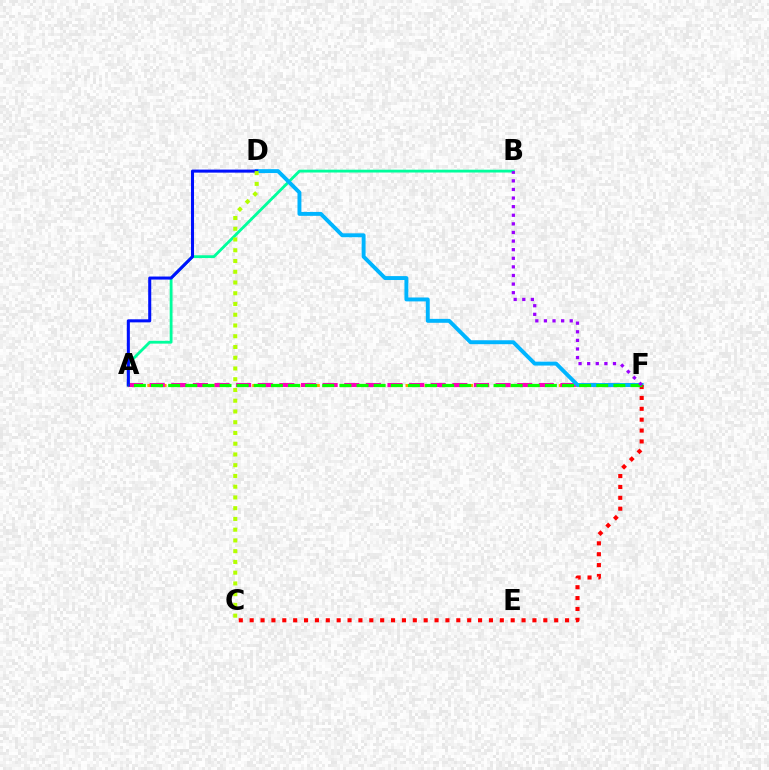{('A', 'B'): [{'color': '#00ff9d', 'line_style': 'solid', 'thickness': 2.03}], ('A', 'F'): [{'color': '#ffa500', 'line_style': 'dotted', 'thickness': 2.19}, {'color': '#ff00bd', 'line_style': 'dashed', 'thickness': 2.94}, {'color': '#08ff00', 'line_style': 'dashed', 'thickness': 2.33}], ('D', 'F'): [{'color': '#00b5ff', 'line_style': 'solid', 'thickness': 2.82}], ('C', 'F'): [{'color': '#ff0000', 'line_style': 'dotted', 'thickness': 2.95}], ('A', 'D'): [{'color': '#0010ff', 'line_style': 'solid', 'thickness': 2.2}], ('C', 'D'): [{'color': '#b3ff00', 'line_style': 'dotted', 'thickness': 2.92}], ('B', 'F'): [{'color': '#9b00ff', 'line_style': 'dotted', 'thickness': 2.34}]}